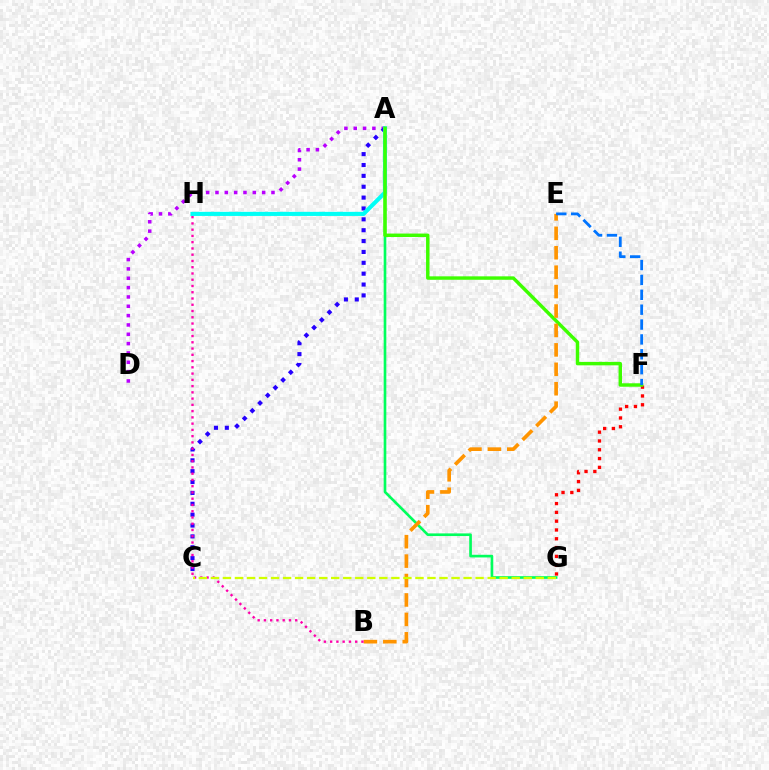{('F', 'G'): [{'color': '#ff0000', 'line_style': 'dotted', 'thickness': 2.39}], ('A', 'D'): [{'color': '#b900ff', 'line_style': 'dotted', 'thickness': 2.54}], ('A', 'G'): [{'color': '#00ff5c', 'line_style': 'solid', 'thickness': 1.91}], ('A', 'C'): [{'color': '#2500ff', 'line_style': 'dotted', 'thickness': 2.95}], ('A', 'H'): [{'color': '#00fff6', 'line_style': 'solid', 'thickness': 2.96}], ('A', 'F'): [{'color': '#3dff00', 'line_style': 'solid', 'thickness': 2.48}], ('B', 'E'): [{'color': '#ff9400', 'line_style': 'dashed', 'thickness': 2.64}], ('E', 'F'): [{'color': '#0074ff', 'line_style': 'dashed', 'thickness': 2.02}], ('B', 'H'): [{'color': '#ff00ac', 'line_style': 'dotted', 'thickness': 1.7}], ('C', 'G'): [{'color': '#d1ff00', 'line_style': 'dashed', 'thickness': 1.63}]}